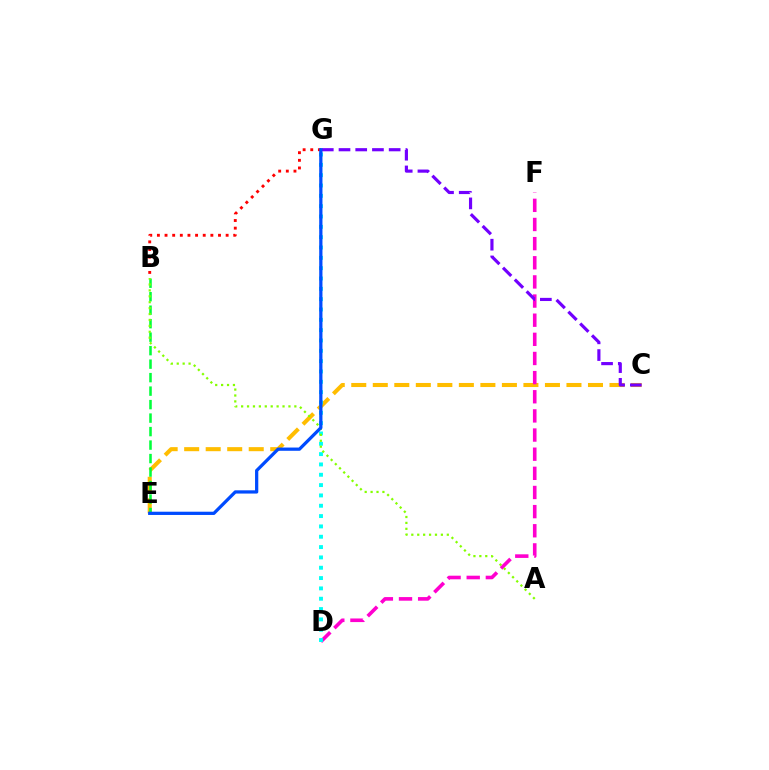{('C', 'E'): [{'color': '#ffbd00', 'line_style': 'dashed', 'thickness': 2.92}], ('D', 'F'): [{'color': '#ff00cf', 'line_style': 'dashed', 'thickness': 2.6}], ('D', 'G'): [{'color': '#00fff6', 'line_style': 'dotted', 'thickness': 2.81}], ('B', 'E'): [{'color': '#00ff39', 'line_style': 'dashed', 'thickness': 1.83}], ('C', 'G'): [{'color': '#7200ff', 'line_style': 'dashed', 'thickness': 2.27}], ('A', 'B'): [{'color': '#84ff00', 'line_style': 'dotted', 'thickness': 1.61}], ('B', 'G'): [{'color': '#ff0000', 'line_style': 'dotted', 'thickness': 2.08}], ('E', 'G'): [{'color': '#004bff', 'line_style': 'solid', 'thickness': 2.34}]}